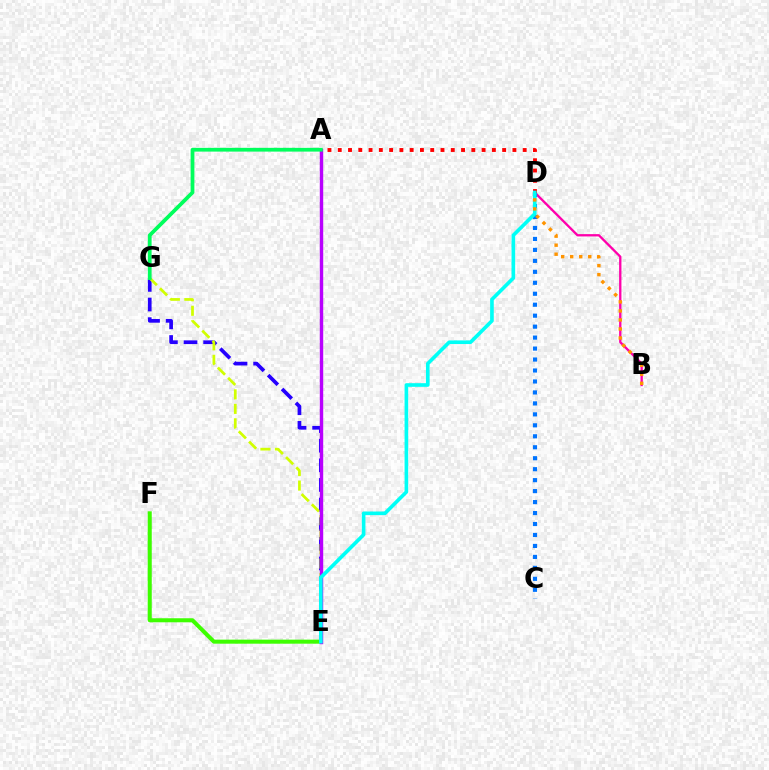{('E', 'F'): [{'color': '#3dff00', 'line_style': 'solid', 'thickness': 2.92}], ('B', 'D'): [{'color': '#ff00ac', 'line_style': 'solid', 'thickness': 1.67}, {'color': '#ff9400', 'line_style': 'dotted', 'thickness': 2.45}], ('A', 'D'): [{'color': '#ff0000', 'line_style': 'dotted', 'thickness': 2.79}], ('E', 'G'): [{'color': '#2500ff', 'line_style': 'dashed', 'thickness': 2.67}, {'color': '#d1ff00', 'line_style': 'dashed', 'thickness': 1.97}], ('C', 'D'): [{'color': '#0074ff', 'line_style': 'dotted', 'thickness': 2.98}], ('A', 'E'): [{'color': '#b900ff', 'line_style': 'solid', 'thickness': 2.46}], ('D', 'E'): [{'color': '#00fff6', 'line_style': 'solid', 'thickness': 2.62}], ('A', 'G'): [{'color': '#00ff5c', 'line_style': 'solid', 'thickness': 2.71}]}